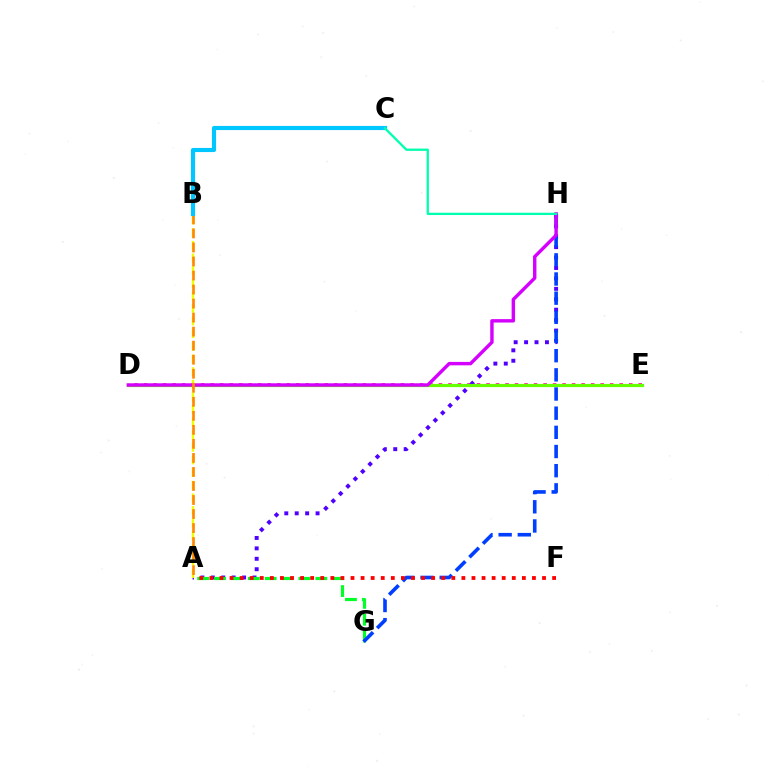{('D', 'E'): [{'color': '#ff00a0', 'line_style': 'dotted', 'thickness': 2.58}, {'color': '#66ff00', 'line_style': 'solid', 'thickness': 2.31}], ('A', 'H'): [{'color': '#4f00ff', 'line_style': 'dotted', 'thickness': 2.83}], ('A', 'B'): [{'color': '#eeff00', 'line_style': 'dashed', 'thickness': 1.72}, {'color': '#ff8800', 'line_style': 'dashed', 'thickness': 1.91}], ('A', 'G'): [{'color': '#00ff27', 'line_style': 'dashed', 'thickness': 2.29}], ('G', 'H'): [{'color': '#003fff', 'line_style': 'dashed', 'thickness': 2.6}], ('D', 'H'): [{'color': '#d600ff', 'line_style': 'solid', 'thickness': 2.45}], ('A', 'F'): [{'color': '#ff0000', 'line_style': 'dotted', 'thickness': 2.74}], ('B', 'C'): [{'color': '#00c7ff', 'line_style': 'solid', 'thickness': 2.96}], ('C', 'H'): [{'color': '#00ffaf', 'line_style': 'solid', 'thickness': 1.65}]}